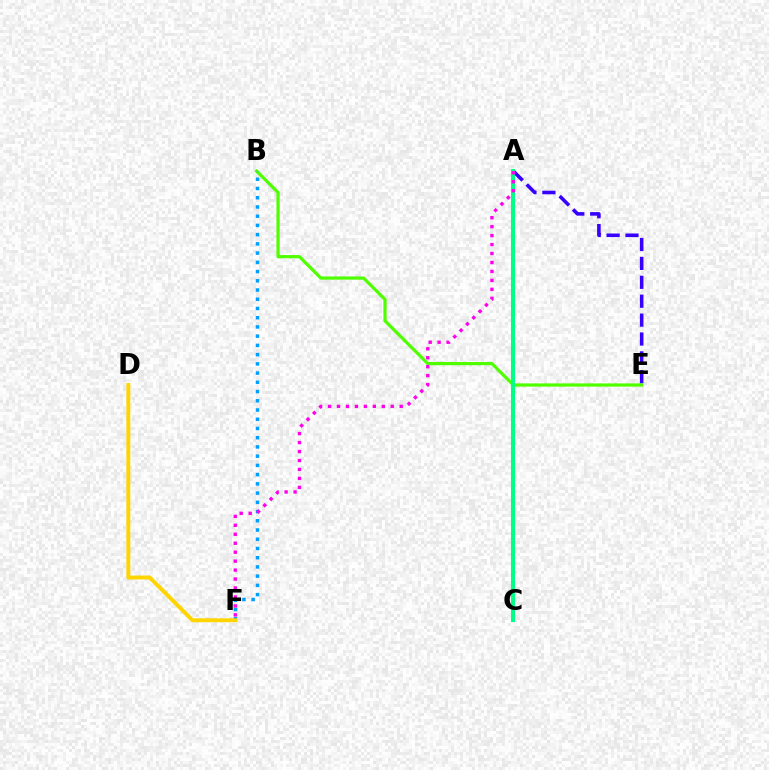{('A', 'E'): [{'color': '#3700ff', 'line_style': 'dashed', 'thickness': 2.57}], ('A', 'C'): [{'color': '#ff0000', 'line_style': 'dotted', 'thickness': 1.93}, {'color': '#00ff86', 'line_style': 'solid', 'thickness': 2.94}], ('B', 'E'): [{'color': '#4fff00', 'line_style': 'solid', 'thickness': 2.31}], ('B', 'F'): [{'color': '#009eff', 'line_style': 'dotted', 'thickness': 2.51}], ('D', 'F'): [{'color': '#ffd500', 'line_style': 'solid', 'thickness': 2.82}], ('A', 'F'): [{'color': '#ff00ed', 'line_style': 'dotted', 'thickness': 2.43}]}